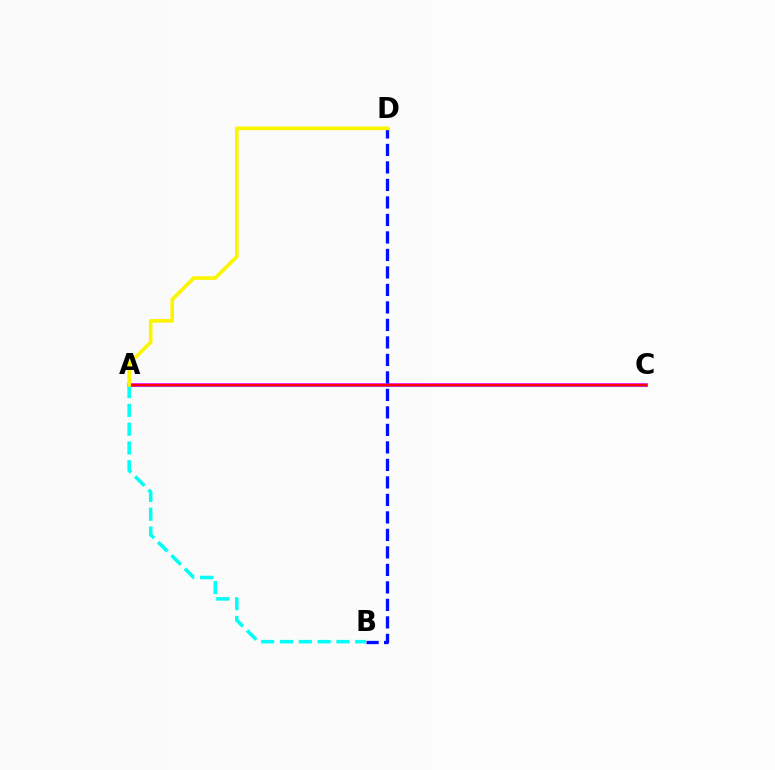{('A', 'C'): [{'color': '#08ff00', 'line_style': 'solid', 'thickness': 2.22}, {'color': '#ee00ff', 'line_style': 'solid', 'thickness': 2.59}, {'color': '#ff0000', 'line_style': 'solid', 'thickness': 1.54}], ('B', 'D'): [{'color': '#0010ff', 'line_style': 'dashed', 'thickness': 2.38}], ('A', 'B'): [{'color': '#00fff6', 'line_style': 'dashed', 'thickness': 2.55}], ('A', 'D'): [{'color': '#fcf500', 'line_style': 'solid', 'thickness': 2.63}]}